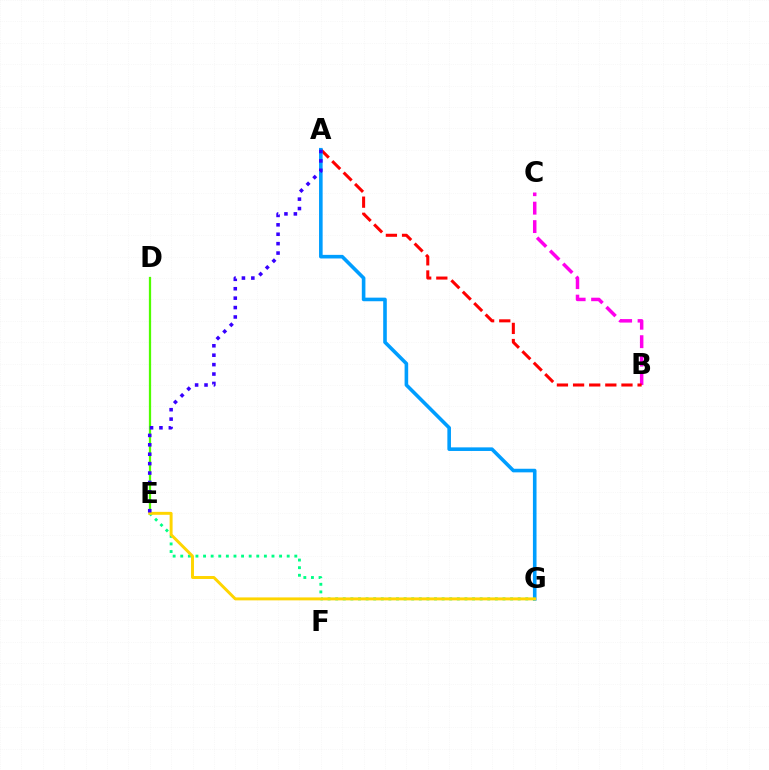{('B', 'C'): [{'color': '#ff00ed', 'line_style': 'dashed', 'thickness': 2.51}], ('A', 'B'): [{'color': '#ff0000', 'line_style': 'dashed', 'thickness': 2.19}], ('A', 'G'): [{'color': '#009eff', 'line_style': 'solid', 'thickness': 2.59}], ('E', 'G'): [{'color': '#00ff86', 'line_style': 'dotted', 'thickness': 2.07}, {'color': '#ffd500', 'line_style': 'solid', 'thickness': 2.13}], ('D', 'E'): [{'color': '#4fff00', 'line_style': 'solid', 'thickness': 1.63}], ('A', 'E'): [{'color': '#3700ff', 'line_style': 'dotted', 'thickness': 2.56}]}